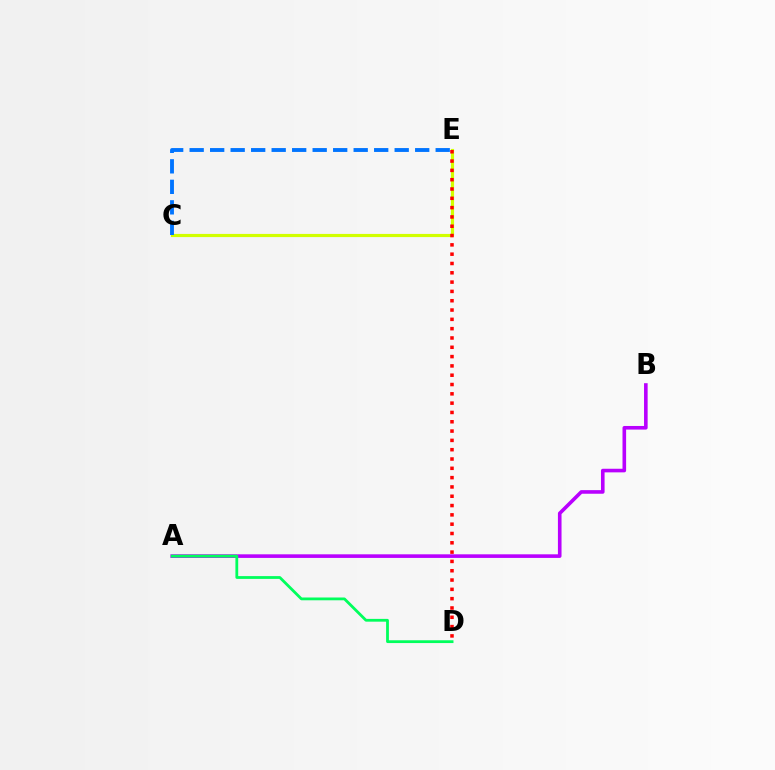{('C', 'E'): [{'color': '#d1ff00', 'line_style': 'solid', 'thickness': 2.27}, {'color': '#0074ff', 'line_style': 'dashed', 'thickness': 2.79}], ('A', 'B'): [{'color': '#b900ff', 'line_style': 'solid', 'thickness': 2.6}], ('D', 'E'): [{'color': '#ff0000', 'line_style': 'dotted', 'thickness': 2.53}], ('A', 'D'): [{'color': '#00ff5c', 'line_style': 'solid', 'thickness': 2.01}]}